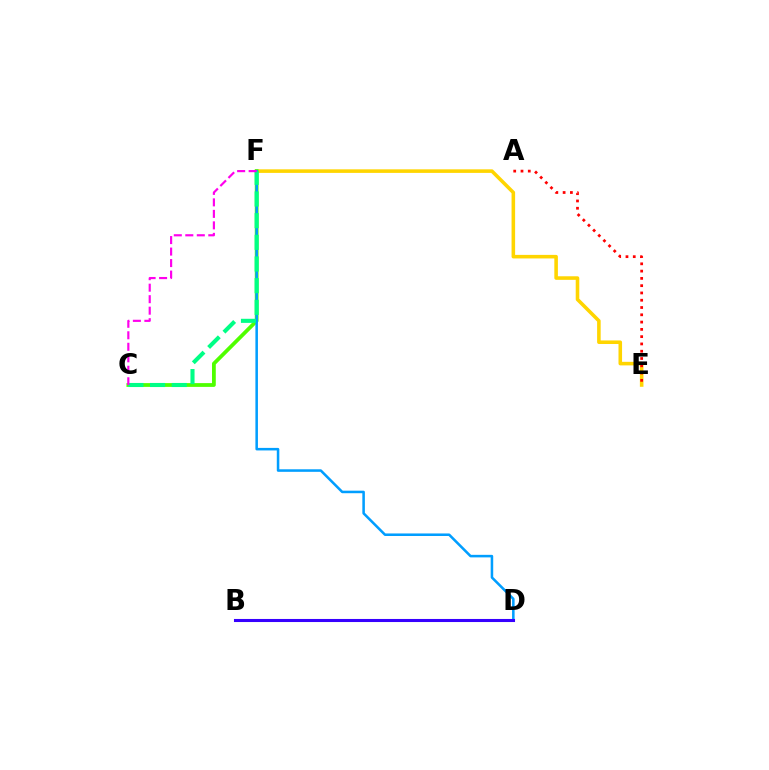{('E', 'F'): [{'color': '#ffd500', 'line_style': 'solid', 'thickness': 2.57}], ('C', 'F'): [{'color': '#4fff00', 'line_style': 'solid', 'thickness': 2.72}, {'color': '#00ff86', 'line_style': 'dashed', 'thickness': 2.94}, {'color': '#ff00ed', 'line_style': 'dashed', 'thickness': 1.56}], ('D', 'F'): [{'color': '#009eff', 'line_style': 'solid', 'thickness': 1.83}], ('A', 'E'): [{'color': '#ff0000', 'line_style': 'dotted', 'thickness': 1.98}], ('B', 'D'): [{'color': '#3700ff', 'line_style': 'solid', 'thickness': 2.21}]}